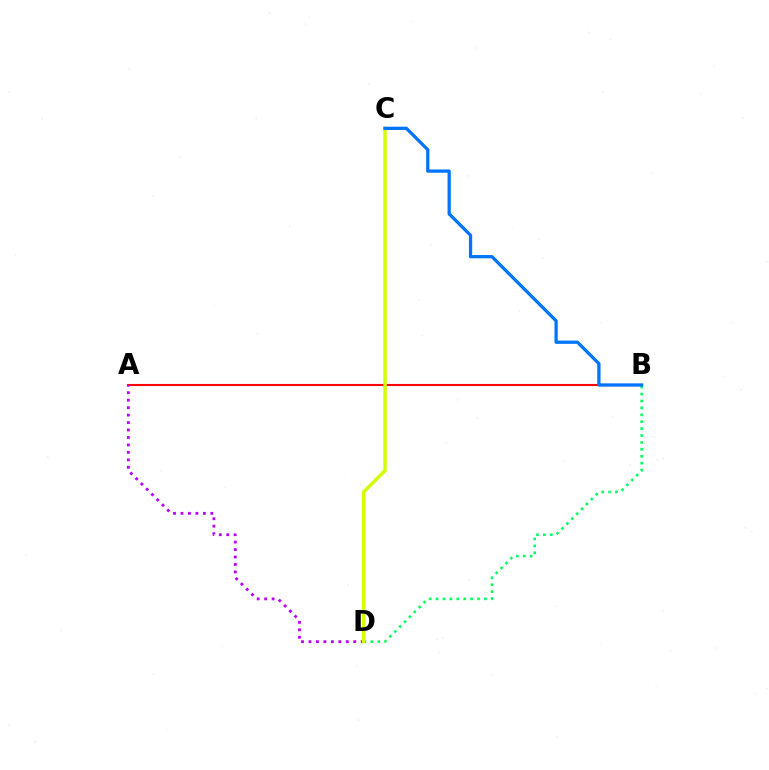{('A', 'B'): [{'color': '#ff0000', 'line_style': 'solid', 'thickness': 1.51}], ('B', 'D'): [{'color': '#00ff5c', 'line_style': 'dotted', 'thickness': 1.88}], ('A', 'D'): [{'color': '#b900ff', 'line_style': 'dotted', 'thickness': 2.03}], ('C', 'D'): [{'color': '#d1ff00', 'line_style': 'solid', 'thickness': 2.48}], ('B', 'C'): [{'color': '#0074ff', 'line_style': 'solid', 'thickness': 2.35}]}